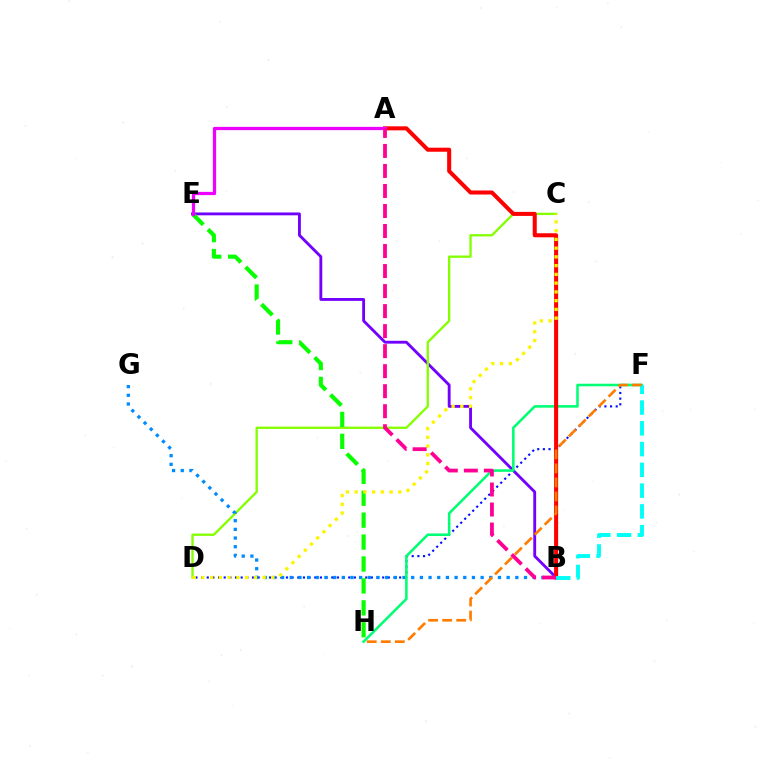{('B', 'E'): [{'color': '#7200ff', 'line_style': 'solid', 'thickness': 2.05}], ('C', 'D'): [{'color': '#84ff00', 'line_style': 'solid', 'thickness': 1.68}, {'color': '#fcf500', 'line_style': 'dotted', 'thickness': 2.38}], ('D', 'F'): [{'color': '#0010ff', 'line_style': 'dotted', 'thickness': 1.54}], ('B', 'G'): [{'color': '#008cff', 'line_style': 'dotted', 'thickness': 2.36}], ('E', 'H'): [{'color': '#08ff00', 'line_style': 'dashed', 'thickness': 2.98}], ('F', 'H'): [{'color': '#00ff74', 'line_style': 'solid', 'thickness': 1.85}, {'color': '#ff7c00', 'line_style': 'dashed', 'thickness': 1.91}], ('A', 'B'): [{'color': '#ff0000', 'line_style': 'solid', 'thickness': 2.91}, {'color': '#ff0094', 'line_style': 'dashed', 'thickness': 2.72}], ('B', 'F'): [{'color': '#00fff6', 'line_style': 'dashed', 'thickness': 2.82}], ('A', 'E'): [{'color': '#ee00ff', 'line_style': 'solid', 'thickness': 2.35}]}